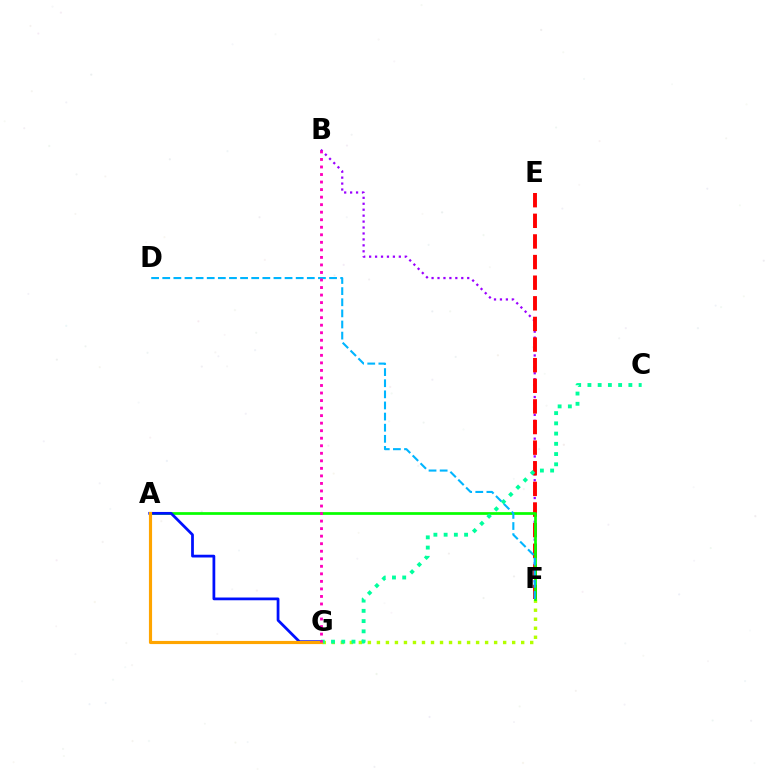{('B', 'F'): [{'color': '#9b00ff', 'line_style': 'dotted', 'thickness': 1.61}], ('F', 'G'): [{'color': '#b3ff00', 'line_style': 'dotted', 'thickness': 2.45}], ('E', 'F'): [{'color': '#ff0000', 'line_style': 'dashed', 'thickness': 2.8}], ('A', 'F'): [{'color': '#08ff00', 'line_style': 'solid', 'thickness': 1.97}], ('D', 'F'): [{'color': '#00b5ff', 'line_style': 'dashed', 'thickness': 1.51}], ('C', 'G'): [{'color': '#00ff9d', 'line_style': 'dotted', 'thickness': 2.78}], ('A', 'G'): [{'color': '#0010ff', 'line_style': 'solid', 'thickness': 1.98}, {'color': '#ffa500', 'line_style': 'solid', 'thickness': 2.26}], ('B', 'G'): [{'color': '#ff00bd', 'line_style': 'dotted', 'thickness': 2.05}]}